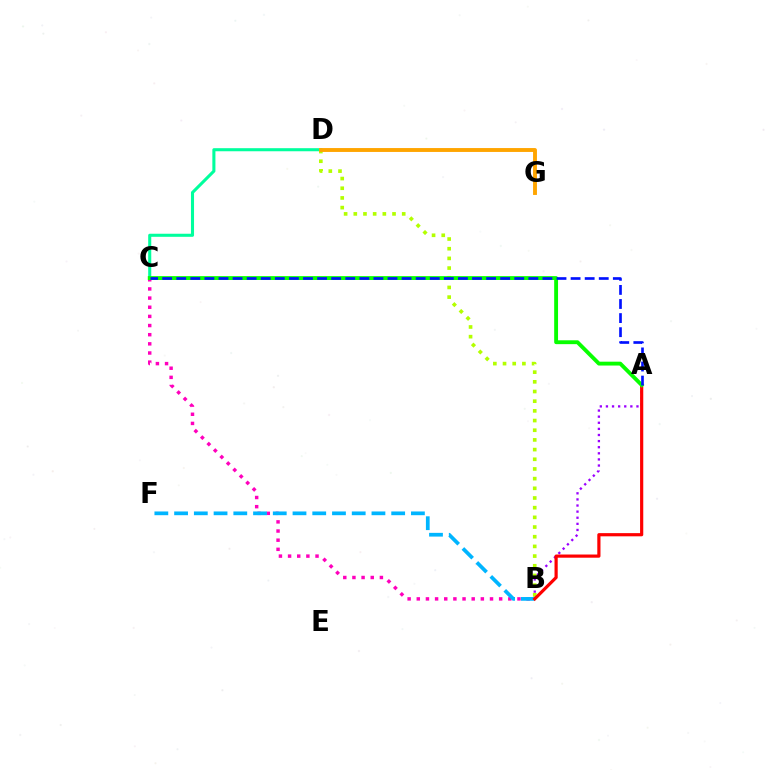{('A', 'B'): [{'color': '#9b00ff', 'line_style': 'dotted', 'thickness': 1.66}, {'color': '#ff0000', 'line_style': 'solid', 'thickness': 2.29}], ('B', 'C'): [{'color': '#ff00bd', 'line_style': 'dotted', 'thickness': 2.49}], ('B', 'D'): [{'color': '#b3ff00', 'line_style': 'dotted', 'thickness': 2.63}], ('C', 'D'): [{'color': '#00ff9d', 'line_style': 'solid', 'thickness': 2.21}], ('B', 'F'): [{'color': '#00b5ff', 'line_style': 'dashed', 'thickness': 2.68}], ('D', 'G'): [{'color': '#ffa500', 'line_style': 'solid', 'thickness': 2.8}], ('A', 'C'): [{'color': '#08ff00', 'line_style': 'solid', 'thickness': 2.78}, {'color': '#0010ff', 'line_style': 'dashed', 'thickness': 1.91}]}